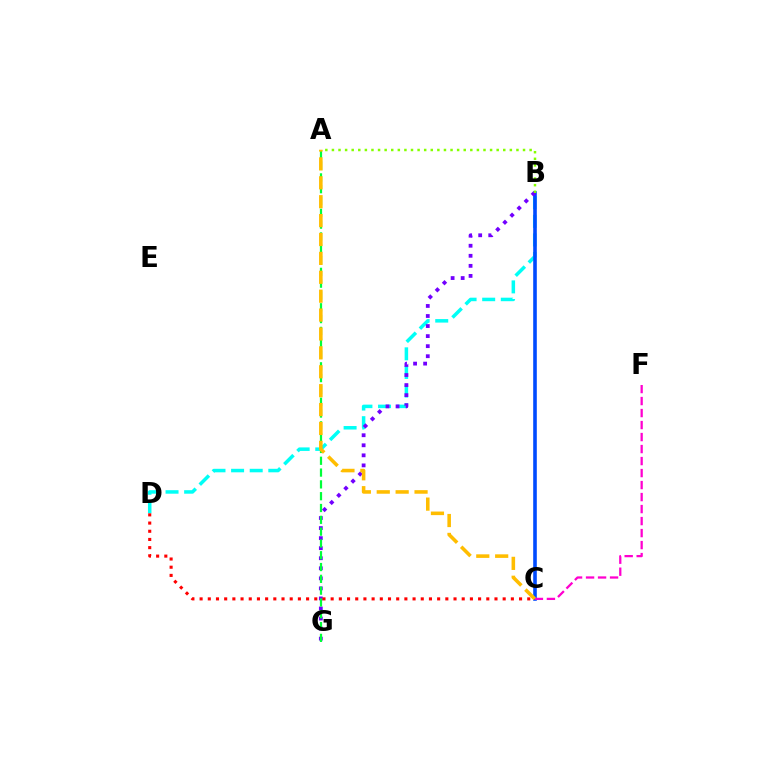{('B', 'D'): [{'color': '#00fff6', 'line_style': 'dashed', 'thickness': 2.53}], ('B', 'C'): [{'color': '#004bff', 'line_style': 'solid', 'thickness': 2.59}], ('C', 'F'): [{'color': '#ff00cf', 'line_style': 'dashed', 'thickness': 1.63}], ('B', 'G'): [{'color': '#7200ff', 'line_style': 'dotted', 'thickness': 2.73}], ('A', 'G'): [{'color': '#00ff39', 'line_style': 'dashed', 'thickness': 1.6}], ('A', 'B'): [{'color': '#84ff00', 'line_style': 'dotted', 'thickness': 1.79}], ('C', 'D'): [{'color': '#ff0000', 'line_style': 'dotted', 'thickness': 2.23}], ('A', 'C'): [{'color': '#ffbd00', 'line_style': 'dashed', 'thickness': 2.57}]}